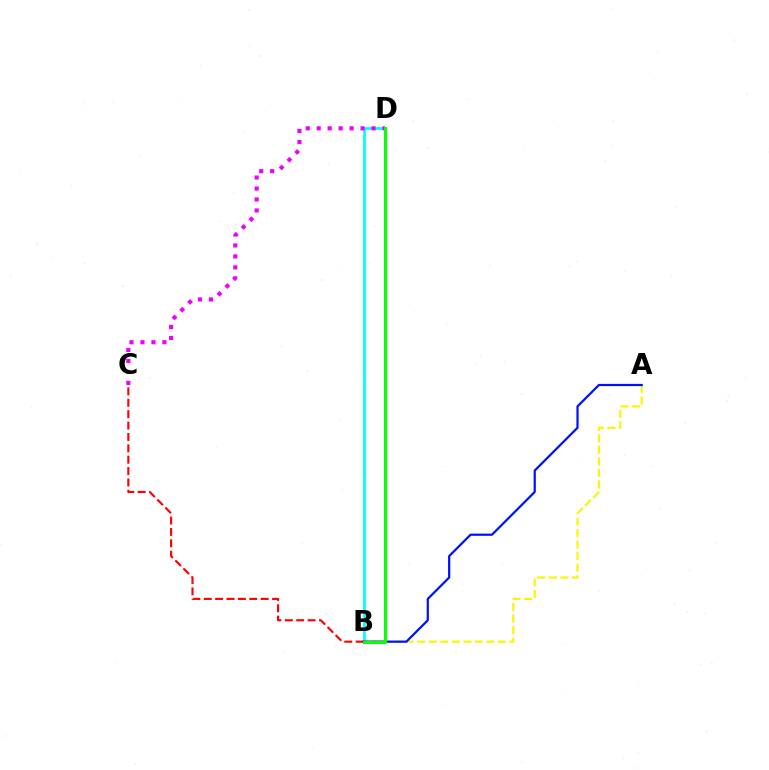{('B', 'D'): [{'color': '#00fff6', 'line_style': 'solid', 'thickness': 1.99}, {'color': '#08ff00', 'line_style': 'solid', 'thickness': 2.19}], ('B', 'C'): [{'color': '#ff0000', 'line_style': 'dashed', 'thickness': 1.55}], ('A', 'B'): [{'color': '#fcf500', 'line_style': 'dashed', 'thickness': 1.56}, {'color': '#0010ff', 'line_style': 'solid', 'thickness': 1.59}], ('C', 'D'): [{'color': '#ee00ff', 'line_style': 'dotted', 'thickness': 2.98}]}